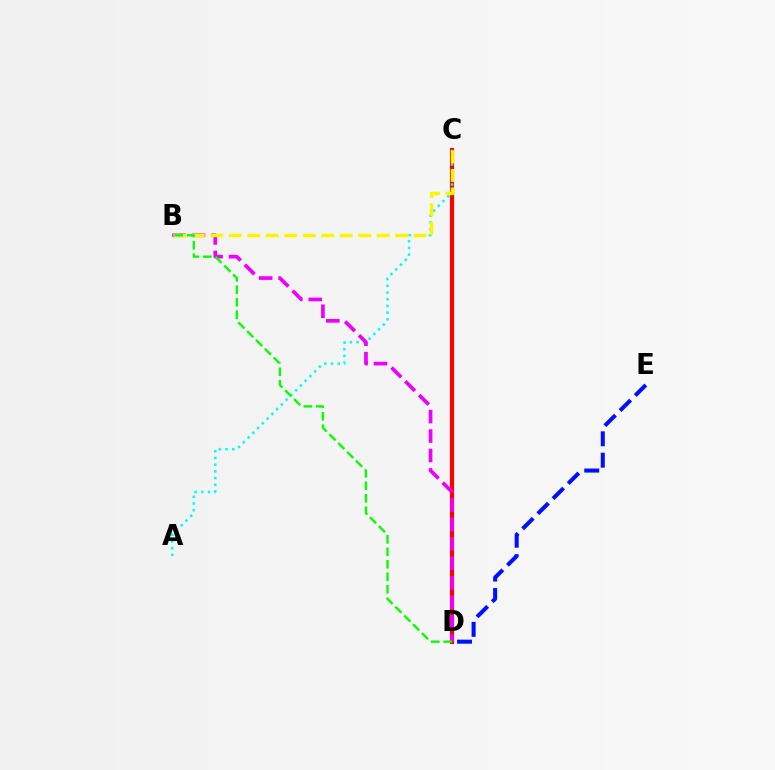{('C', 'D'): [{'color': '#ff0000', 'line_style': 'solid', 'thickness': 2.99}], ('A', 'C'): [{'color': '#00fff6', 'line_style': 'dotted', 'thickness': 1.82}], ('B', 'D'): [{'color': '#ee00ff', 'line_style': 'dashed', 'thickness': 2.65}, {'color': '#08ff00', 'line_style': 'dashed', 'thickness': 1.7}], ('B', 'C'): [{'color': '#fcf500', 'line_style': 'dashed', 'thickness': 2.51}], ('D', 'E'): [{'color': '#0010ff', 'line_style': 'dashed', 'thickness': 2.91}]}